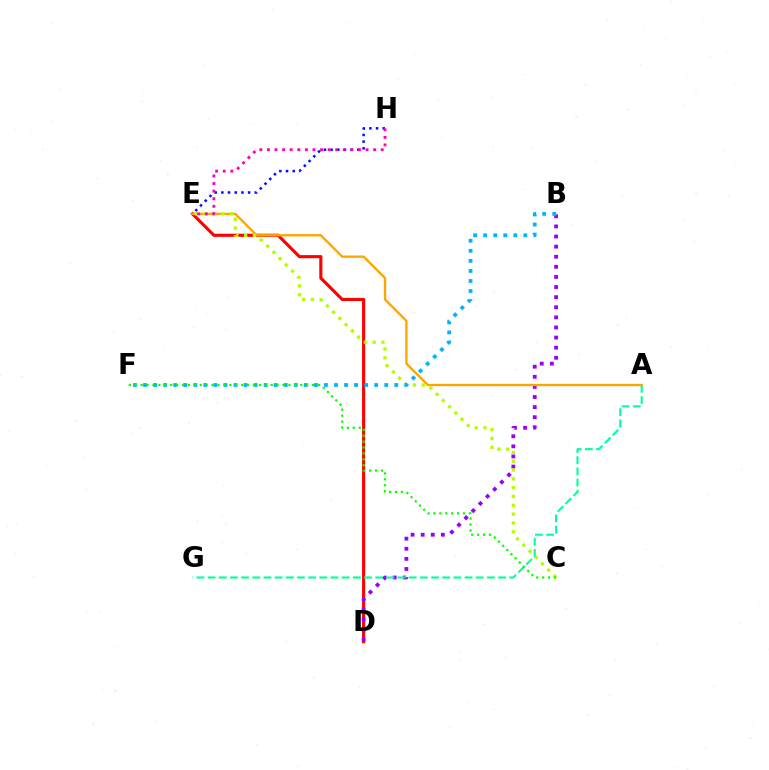{('D', 'E'): [{'color': '#ff0000', 'line_style': 'solid', 'thickness': 2.25}], ('E', 'H'): [{'color': '#0010ff', 'line_style': 'dotted', 'thickness': 1.82}, {'color': '#ff00bd', 'line_style': 'dotted', 'thickness': 2.06}], ('B', 'D'): [{'color': '#9b00ff', 'line_style': 'dotted', 'thickness': 2.75}], ('A', 'E'): [{'color': '#ffa500', 'line_style': 'solid', 'thickness': 1.68}], ('C', 'E'): [{'color': '#b3ff00', 'line_style': 'dotted', 'thickness': 2.4}], ('A', 'G'): [{'color': '#00ff9d', 'line_style': 'dashed', 'thickness': 1.52}], ('B', 'F'): [{'color': '#00b5ff', 'line_style': 'dotted', 'thickness': 2.73}], ('C', 'F'): [{'color': '#08ff00', 'line_style': 'dotted', 'thickness': 1.61}]}